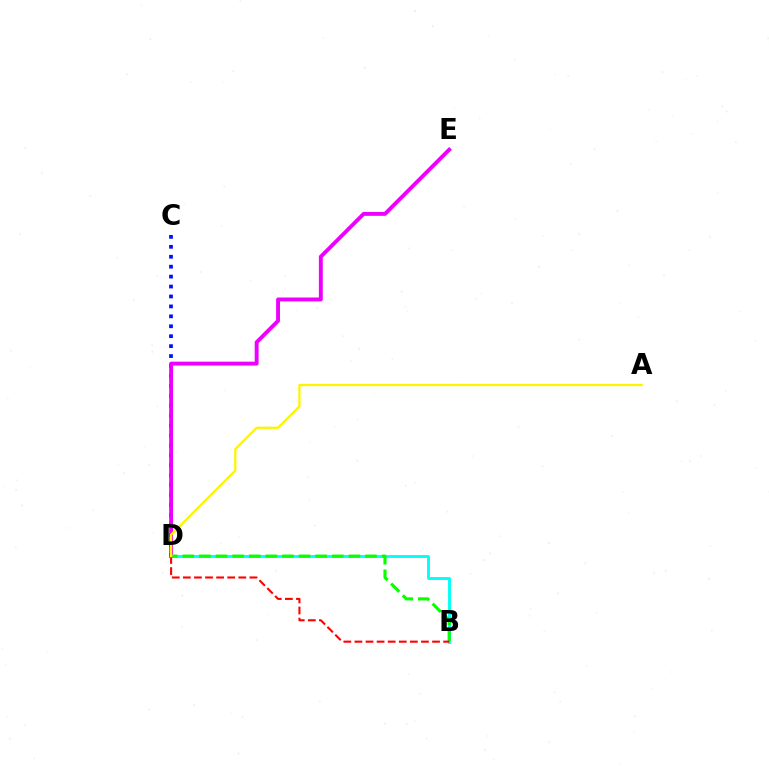{('C', 'D'): [{'color': '#0010ff', 'line_style': 'dotted', 'thickness': 2.7}], ('D', 'E'): [{'color': '#ee00ff', 'line_style': 'solid', 'thickness': 2.8}], ('B', 'D'): [{'color': '#00fff6', 'line_style': 'solid', 'thickness': 2.08}, {'color': '#08ff00', 'line_style': 'dashed', 'thickness': 2.26}, {'color': '#ff0000', 'line_style': 'dashed', 'thickness': 1.51}], ('A', 'D'): [{'color': '#fcf500', 'line_style': 'solid', 'thickness': 1.65}]}